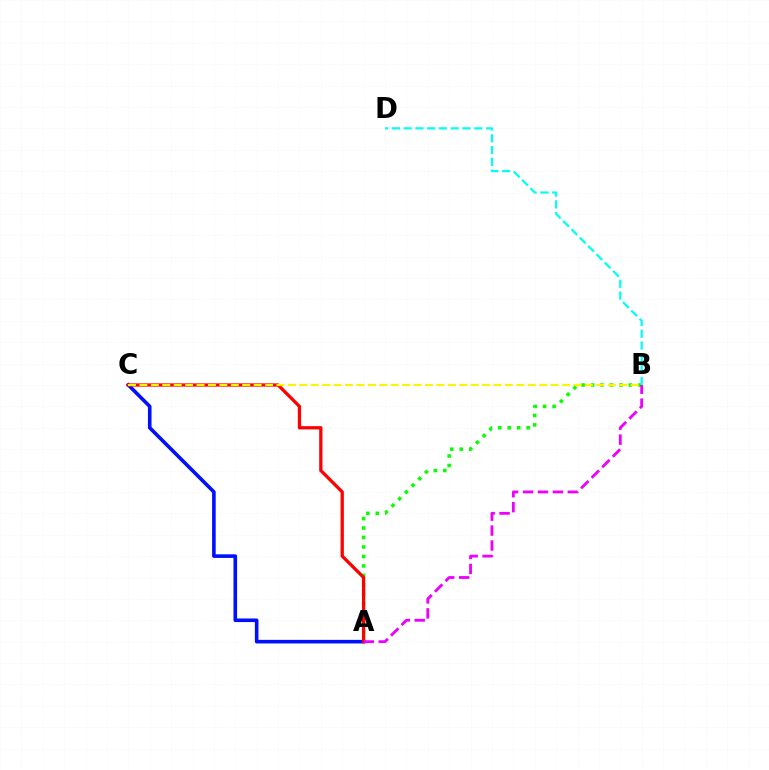{('A', 'B'): [{'color': '#08ff00', 'line_style': 'dotted', 'thickness': 2.57}, {'color': '#ee00ff', 'line_style': 'dashed', 'thickness': 2.03}], ('A', 'C'): [{'color': '#0010ff', 'line_style': 'solid', 'thickness': 2.59}, {'color': '#ff0000', 'line_style': 'solid', 'thickness': 2.36}], ('B', 'D'): [{'color': '#00fff6', 'line_style': 'dashed', 'thickness': 1.6}], ('B', 'C'): [{'color': '#fcf500', 'line_style': 'dashed', 'thickness': 1.55}]}